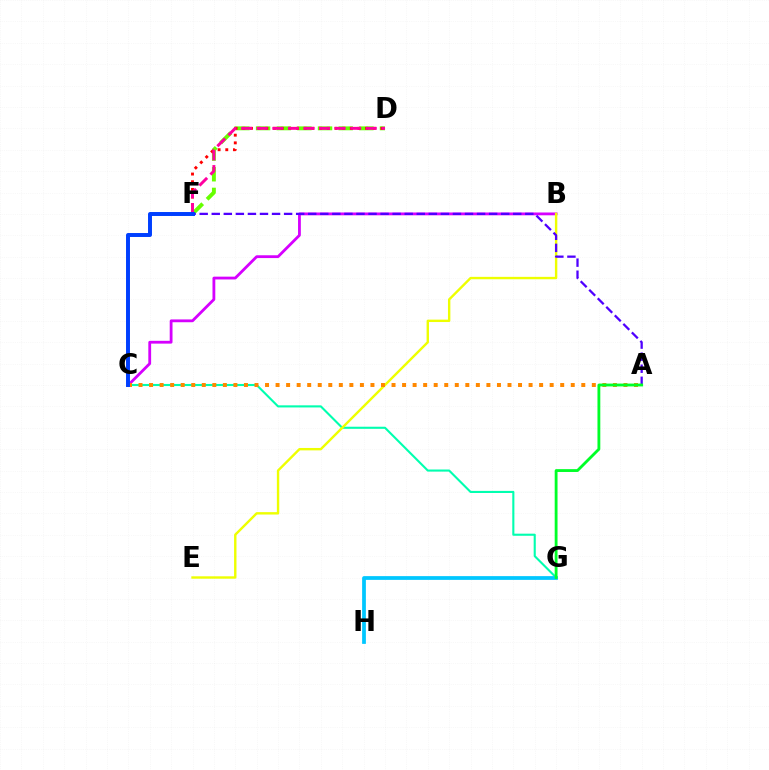{('C', 'G'): [{'color': '#00ffaf', 'line_style': 'solid', 'thickness': 1.51}], ('D', 'F'): [{'color': '#66ff00', 'line_style': 'dashed', 'thickness': 2.8}, {'color': '#ff0000', 'line_style': 'dotted', 'thickness': 2.09}, {'color': '#ff00a0', 'line_style': 'dashed', 'thickness': 2.12}], ('B', 'C'): [{'color': '#d600ff', 'line_style': 'solid', 'thickness': 2.02}], ('B', 'E'): [{'color': '#eeff00', 'line_style': 'solid', 'thickness': 1.73}], ('A', 'F'): [{'color': '#4f00ff', 'line_style': 'dashed', 'thickness': 1.64}], ('G', 'H'): [{'color': '#00c7ff', 'line_style': 'solid', 'thickness': 2.7}], ('A', 'C'): [{'color': '#ff8800', 'line_style': 'dotted', 'thickness': 2.86}], ('A', 'G'): [{'color': '#00ff27', 'line_style': 'solid', 'thickness': 2.04}], ('C', 'F'): [{'color': '#003fff', 'line_style': 'solid', 'thickness': 2.85}]}